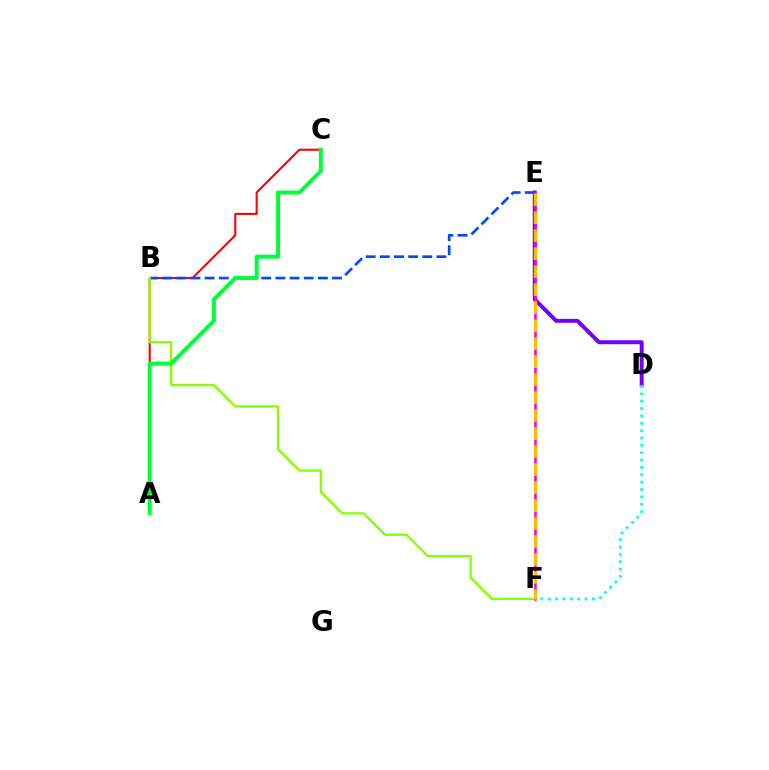{('A', 'C'): [{'color': '#ff0000', 'line_style': 'solid', 'thickness': 1.5}, {'color': '#00ff39', 'line_style': 'solid', 'thickness': 2.86}], ('D', 'E'): [{'color': '#7200ff', 'line_style': 'solid', 'thickness': 2.83}], ('B', 'E'): [{'color': '#004bff', 'line_style': 'dashed', 'thickness': 1.92}], ('B', 'F'): [{'color': '#84ff00', 'line_style': 'solid', 'thickness': 1.64}], ('E', 'F'): [{'color': '#ff00cf', 'line_style': 'solid', 'thickness': 1.86}, {'color': '#ffbd00', 'line_style': 'dashed', 'thickness': 2.44}], ('D', 'F'): [{'color': '#00fff6', 'line_style': 'dotted', 'thickness': 2.0}]}